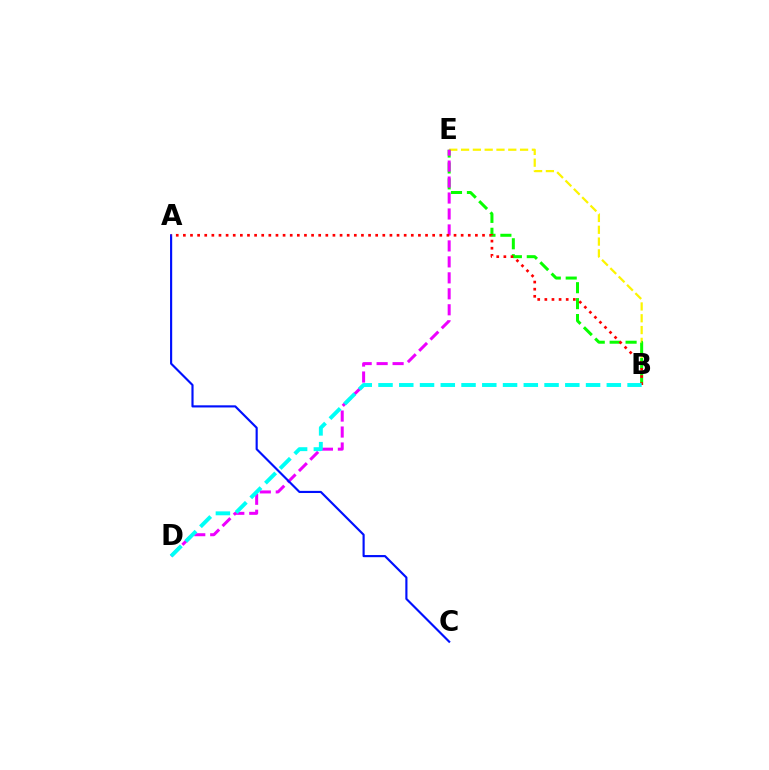{('B', 'E'): [{'color': '#fcf500', 'line_style': 'dashed', 'thickness': 1.6}, {'color': '#08ff00', 'line_style': 'dashed', 'thickness': 2.16}], ('D', 'E'): [{'color': '#ee00ff', 'line_style': 'dashed', 'thickness': 2.17}], ('A', 'C'): [{'color': '#0010ff', 'line_style': 'solid', 'thickness': 1.55}], ('A', 'B'): [{'color': '#ff0000', 'line_style': 'dotted', 'thickness': 1.94}], ('B', 'D'): [{'color': '#00fff6', 'line_style': 'dashed', 'thickness': 2.82}]}